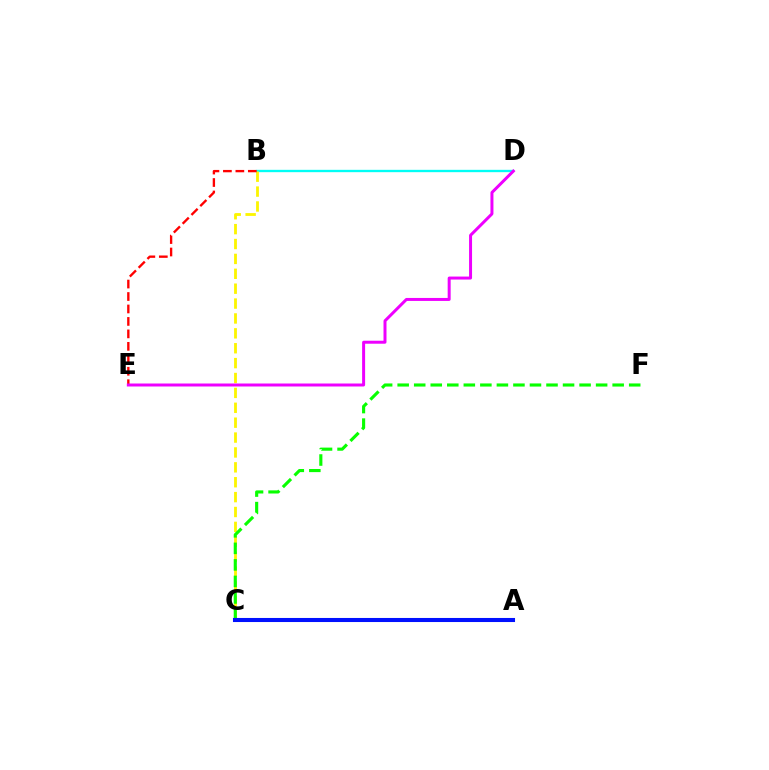{('B', 'D'): [{'color': '#00fff6', 'line_style': 'solid', 'thickness': 1.69}], ('B', 'C'): [{'color': '#fcf500', 'line_style': 'dashed', 'thickness': 2.02}], ('C', 'F'): [{'color': '#08ff00', 'line_style': 'dashed', 'thickness': 2.25}], ('B', 'E'): [{'color': '#ff0000', 'line_style': 'dashed', 'thickness': 1.69}], ('A', 'C'): [{'color': '#0010ff', 'line_style': 'solid', 'thickness': 2.93}], ('D', 'E'): [{'color': '#ee00ff', 'line_style': 'solid', 'thickness': 2.15}]}